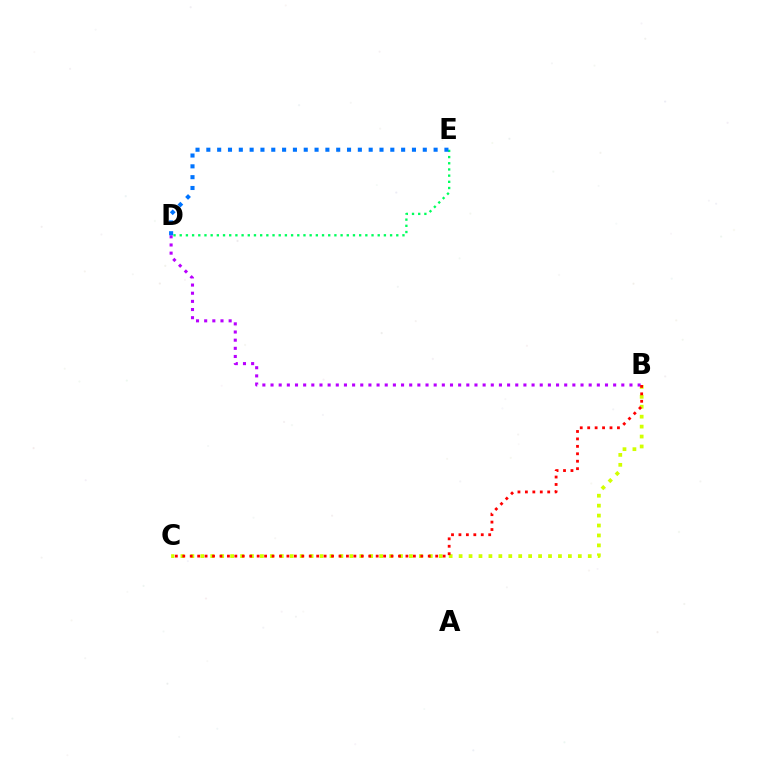{('B', 'C'): [{'color': '#d1ff00', 'line_style': 'dotted', 'thickness': 2.7}, {'color': '#ff0000', 'line_style': 'dotted', 'thickness': 2.02}], ('B', 'D'): [{'color': '#b900ff', 'line_style': 'dotted', 'thickness': 2.22}], ('D', 'E'): [{'color': '#00ff5c', 'line_style': 'dotted', 'thickness': 1.68}, {'color': '#0074ff', 'line_style': 'dotted', 'thickness': 2.94}]}